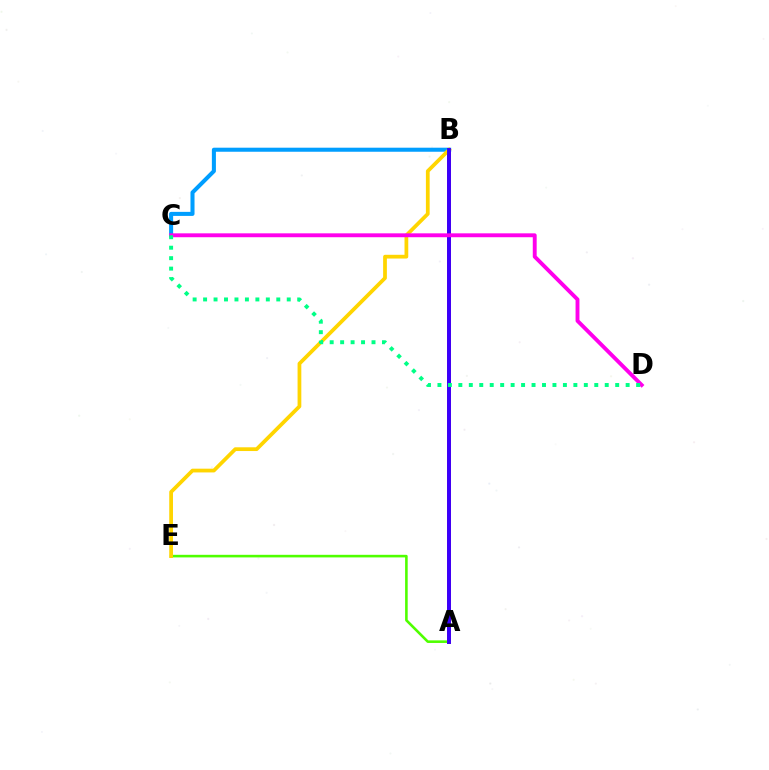{('A', 'B'): [{'color': '#ff0000', 'line_style': 'solid', 'thickness': 2.81}, {'color': '#3700ff', 'line_style': 'solid', 'thickness': 2.81}], ('A', 'E'): [{'color': '#4fff00', 'line_style': 'solid', 'thickness': 1.87}], ('B', 'C'): [{'color': '#009eff', 'line_style': 'solid', 'thickness': 2.91}], ('B', 'E'): [{'color': '#ffd500', 'line_style': 'solid', 'thickness': 2.7}], ('C', 'D'): [{'color': '#ff00ed', 'line_style': 'solid', 'thickness': 2.8}, {'color': '#00ff86', 'line_style': 'dotted', 'thickness': 2.84}]}